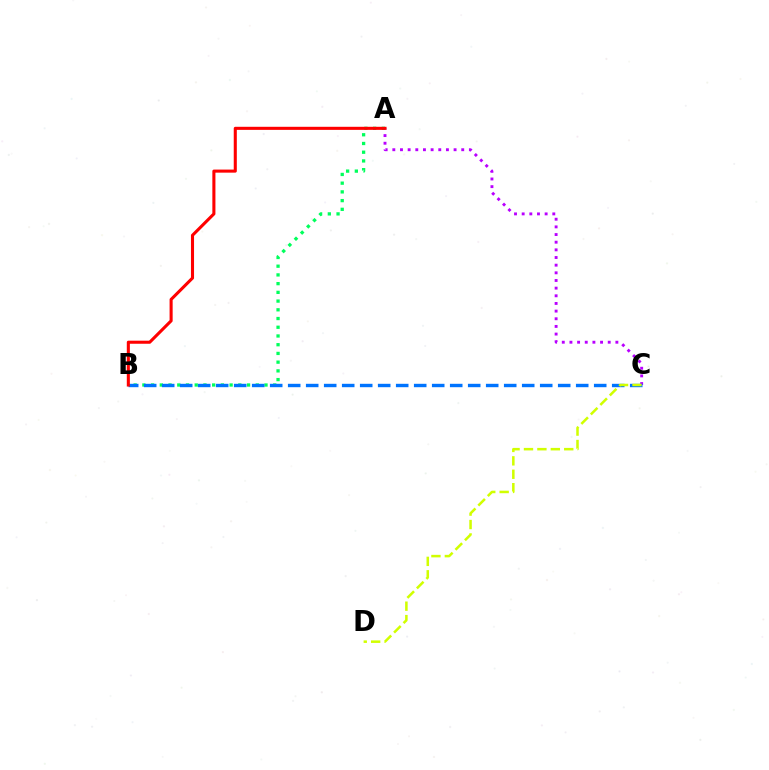{('A', 'B'): [{'color': '#00ff5c', 'line_style': 'dotted', 'thickness': 2.37}, {'color': '#ff0000', 'line_style': 'solid', 'thickness': 2.21}], ('A', 'C'): [{'color': '#b900ff', 'line_style': 'dotted', 'thickness': 2.08}], ('B', 'C'): [{'color': '#0074ff', 'line_style': 'dashed', 'thickness': 2.45}], ('C', 'D'): [{'color': '#d1ff00', 'line_style': 'dashed', 'thickness': 1.82}]}